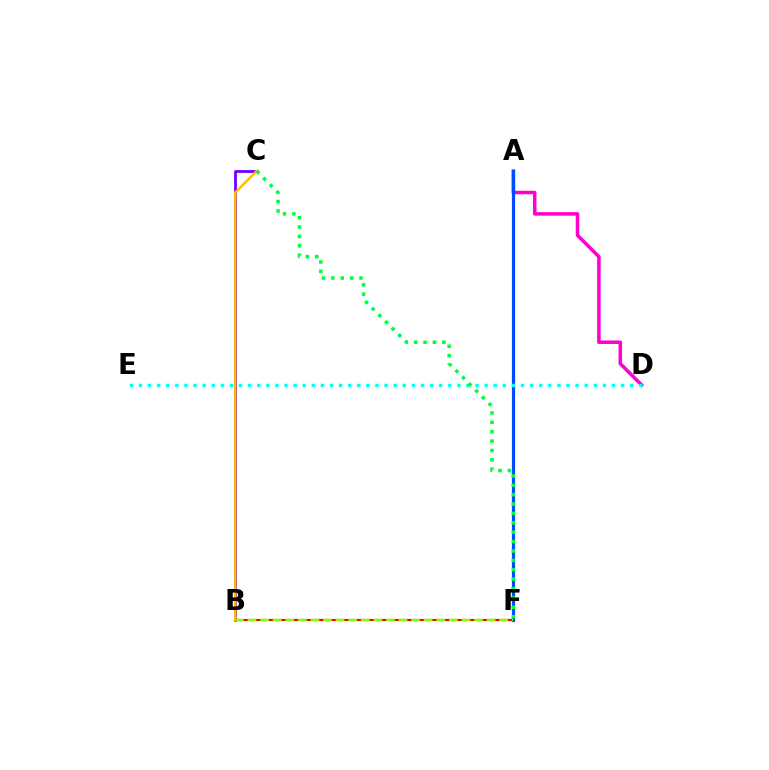{('A', 'D'): [{'color': '#ff00cf', 'line_style': 'solid', 'thickness': 2.53}], ('A', 'F'): [{'color': '#004bff', 'line_style': 'solid', 'thickness': 2.3}], ('B', 'C'): [{'color': '#7200ff', 'line_style': 'solid', 'thickness': 2.03}, {'color': '#ffbd00', 'line_style': 'solid', 'thickness': 1.79}], ('D', 'E'): [{'color': '#00fff6', 'line_style': 'dotted', 'thickness': 2.47}], ('B', 'F'): [{'color': '#ff0000', 'line_style': 'solid', 'thickness': 1.55}, {'color': '#84ff00', 'line_style': 'dashed', 'thickness': 1.71}], ('C', 'F'): [{'color': '#00ff39', 'line_style': 'dotted', 'thickness': 2.55}]}